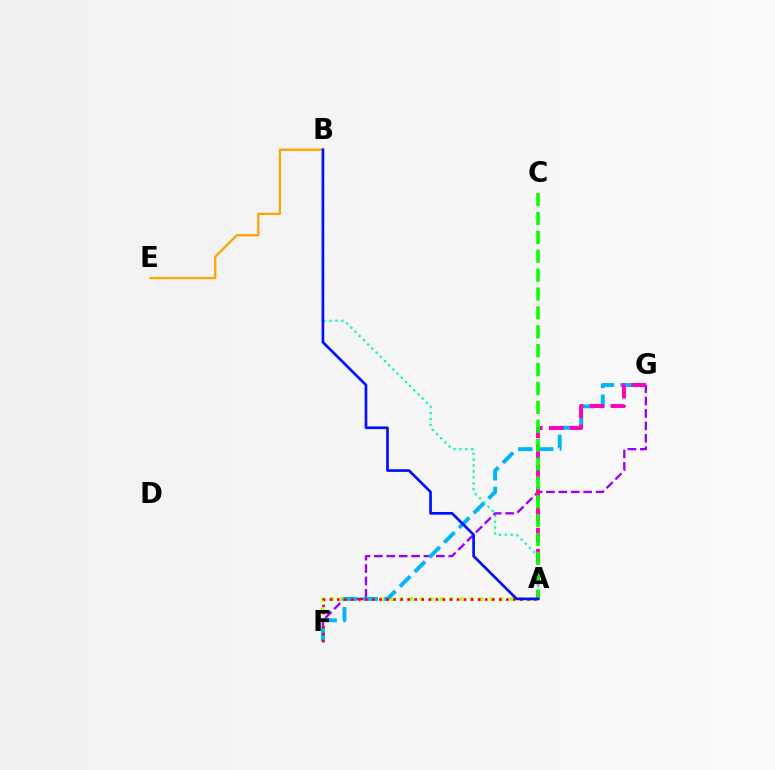{('A', 'B'): [{'color': '#00ff9d', 'line_style': 'dotted', 'thickness': 1.61}, {'color': '#0010ff', 'line_style': 'solid', 'thickness': 1.94}], ('B', 'E'): [{'color': '#ffa500', 'line_style': 'solid', 'thickness': 1.65}], ('A', 'F'): [{'color': '#b3ff00', 'line_style': 'dotted', 'thickness': 2.71}, {'color': '#ff0000', 'line_style': 'dotted', 'thickness': 1.91}], ('F', 'G'): [{'color': '#9b00ff', 'line_style': 'dashed', 'thickness': 1.69}, {'color': '#00b5ff', 'line_style': 'dashed', 'thickness': 2.83}], ('A', 'G'): [{'color': '#ff00bd', 'line_style': 'dashed', 'thickness': 2.84}], ('A', 'C'): [{'color': '#08ff00', 'line_style': 'dashed', 'thickness': 2.57}]}